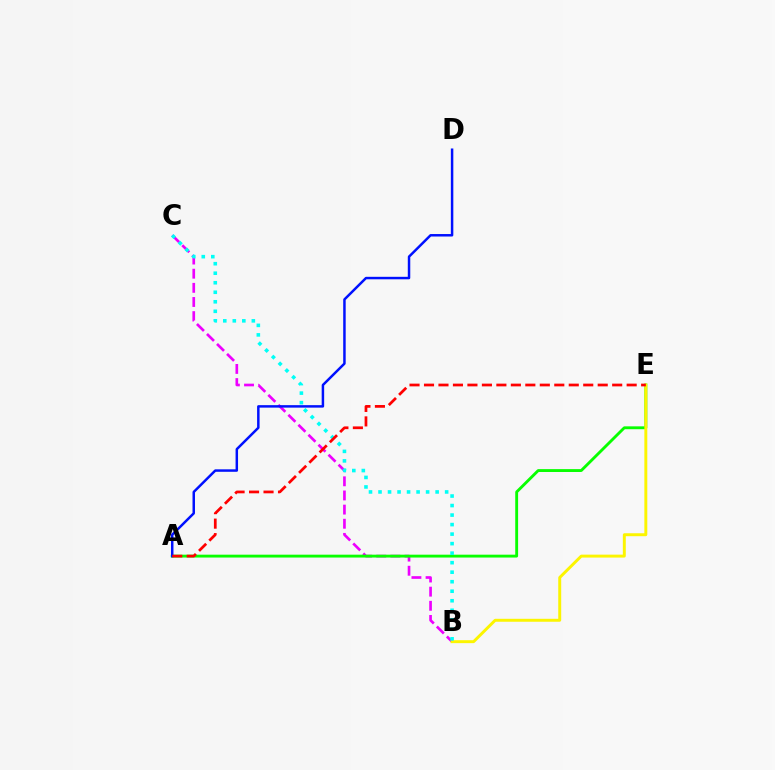{('B', 'C'): [{'color': '#ee00ff', 'line_style': 'dashed', 'thickness': 1.92}, {'color': '#00fff6', 'line_style': 'dotted', 'thickness': 2.59}], ('A', 'E'): [{'color': '#08ff00', 'line_style': 'solid', 'thickness': 2.06}, {'color': '#ff0000', 'line_style': 'dashed', 'thickness': 1.97}], ('A', 'D'): [{'color': '#0010ff', 'line_style': 'solid', 'thickness': 1.79}], ('B', 'E'): [{'color': '#fcf500', 'line_style': 'solid', 'thickness': 2.12}]}